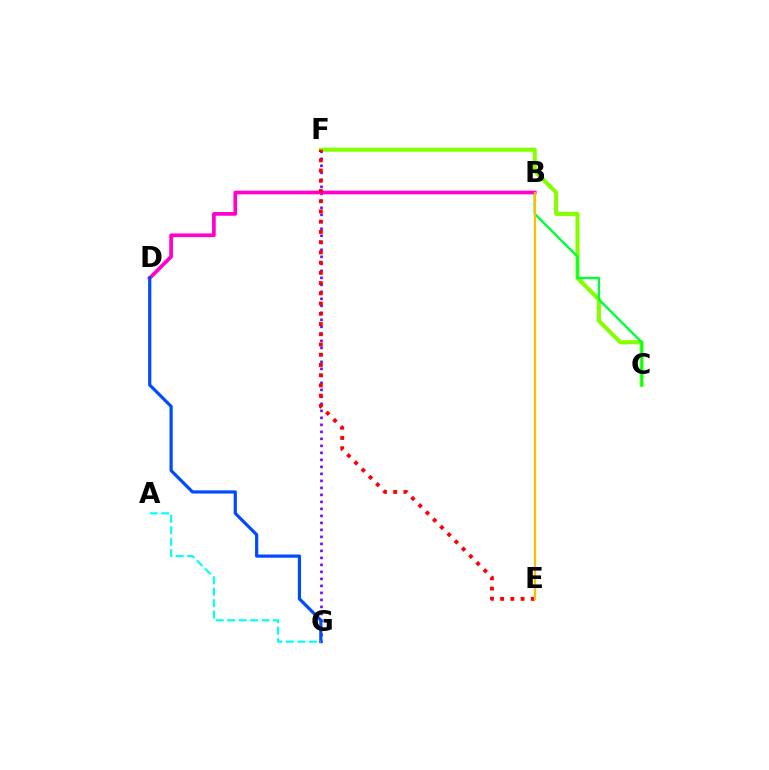{('C', 'F'): [{'color': '#84ff00', 'line_style': 'solid', 'thickness': 2.95}], ('F', 'G'): [{'color': '#7200ff', 'line_style': 'dotted', 'thickness': 1.9}], ('B', 'C'): [{'color': '#00ff39', 'line_style': 'solid', 'thickness': 1.72}], ('B', 'D'): [{'color': '#ff00cf', 'line_style': 'solid', 'thickness': 2.66}], ('E', 'F'): [{'color': '#ff0000', 'line_style': 'dotted', 'thickness': 2.78}], ('D', 'G'): [{'color': '#004bff', 'line_style': 'solid', 'thickness': 2.3}], ('B', 'E'): [{'color': '#ffbd00', 'line_style': 'solid', 'thickness': 1.61}], ('A', 'G'): [{'color': '#00fff6', 'line_style': 'dashed', 'thickness': 1.56}]}